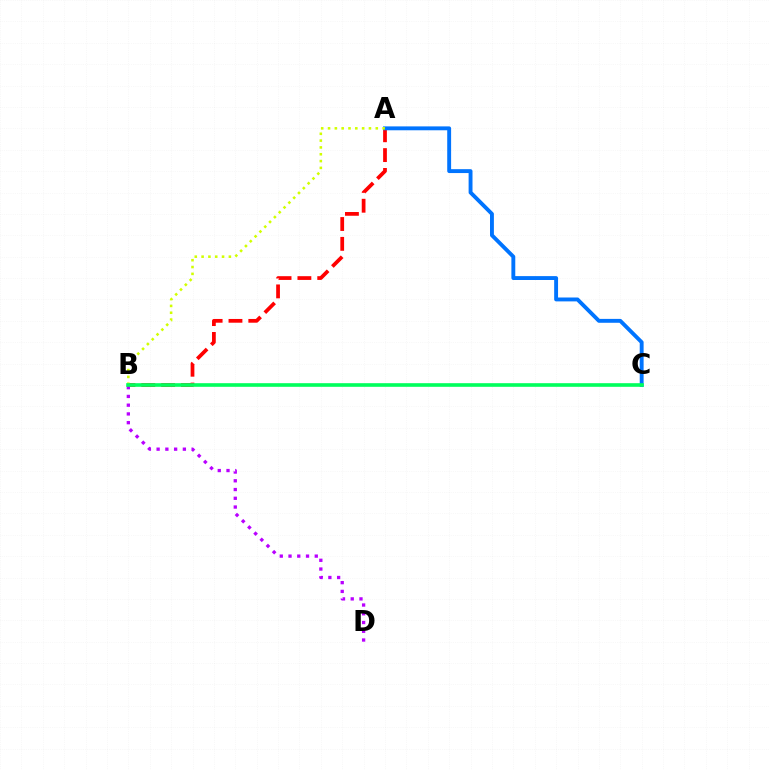{('A', 'B'): [{'color': '#ff0000', 'line_style': 'dashed', 'thickness': 2.69}, {'color': '#d1ff00', 'line_style': 'dotted', 'thickness': 1.85}], ('A', 'C'): [{'color': '#0074ff', 'line_style': 'solid', 'thickness': 2.8}], ('B', 'D'): [{'color': '#b900ff', 'line_style': 'dotted', 'thickness': 2.38}], ('B', 'C'): [{'color': '#00ff5c', 'line_style': 'solid', 'thickness': 2.61}]}